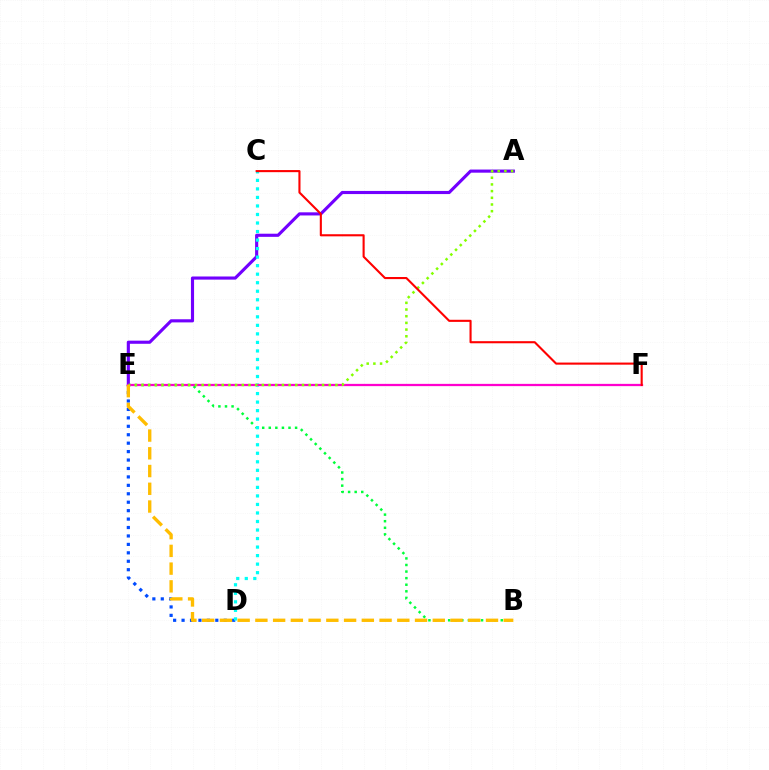{('B', 'E'): [{'color': '#00ff39', 'line_style': 'dotted', 'thickness': 1.79}, {'color': '#ffbd00', 'line_style': 'dashed', 'thickness': 2.41}], ('D', 'E'): [{'color': '#004bff', 'line_style': 'dotted', 'thickness': 2.29}], ('A', 'E'): [{'color': '#7200ff', 'line_style': 'solid', 'thickness': 2.26}, {'color': '#84ff00', 'line_style': 'dotted', 'thickness': 1.82}], ('C', 'D'): [{'color': '#00fff6', 'line_style': 'dotted', 'thickness': 2.32}], ('E', 'F'): [{'color': '#ff00cf', 'line_style': 'solid', 'thickness': 1.63}], ('C', 'F'): [{'color': '#ff0000', 'line_style': 'solid', 'thickness': 1.51}]}